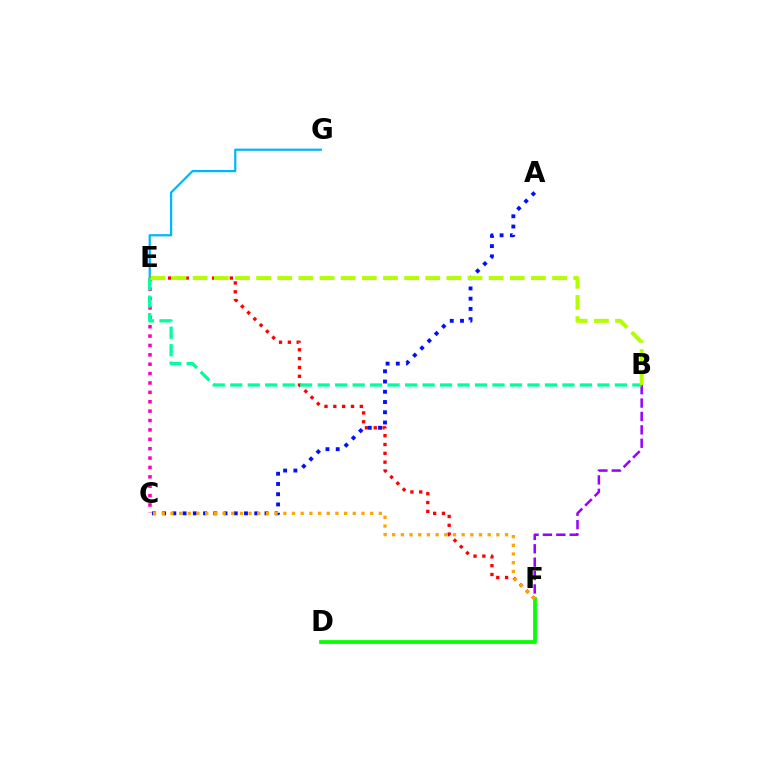{('E', 'G'): [{'color': '#00b5ff', 'line_style': 'solid', 'thickness': 1.59}], ('B', 'F'): [{'color': '#9b00ff', 'line_style': 'dashed', 'thickness': 1.82}], ('E', 'F'): [{'color': '#ff0000', 'line_style': 'dotted', 'thickness': 2.4}], ('C', 'E'): [{'color': '#ff00bd', 'line_style': 'dotted', 'thickness': 2.55}], ('A', 'C'): [{'color': '#0010ff', 'line_style': 'dotted', 'thickness': 2.78}], ('D', 'F'): [{'color': '#08ff00', 'line_style': 'solid', 'thickness': 2.71}], ('C', 'F'): [{'color': '#ffa500', 'line_style': 'dotted', 'thickness': 2.36}], ('B', 'E'): [{'color': '#00ff9d', 'line_style': 'dashed', 'thickness': 2.38}, {'color': '#b3ff00', 'line_style': 'dashed', 'thickness': 2.87}]}